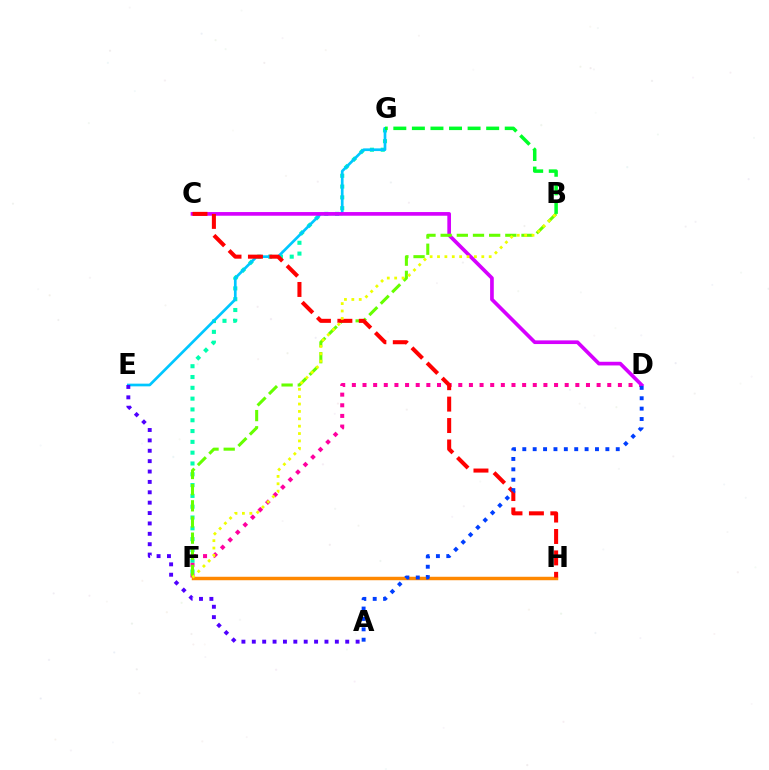{('F', 'G'): [{'color': '#00ffaf', 'line_style': 'dotted', 'thickness': 2.94}], ('E', 'G'): [{'color': '#00c7ff', 'line_style': 'solid', 'thickness': 1.94}], ('D', 'F'): [{'color': '#ff00a0', 'line_style': 'dotted', 'thickness': 2.89}], ('C', 'D'): [{'color': '#d600ff', 'line_style': 'solid', 'thickness': 2.64}], ('B', 'F'): [{'color': '#66ff00', 'line_style': 'dashed', 'thickness': 2.2}, {'color': '#eeff00', 'line_style': 'dotted', 'thickness': 2.01}], ('B', 'G'): [{'color': '#00ff27', 'line_style': 'dashed', 'thickness': 2.52}], ('F', 'H'): [{'color': '#ff8800', 'line_style': 'solid', 'thickness': 2.49}], ('C', 'H'): [{'color': '#ff0000', 'line_style': 'dashed', 'thickness': 2.91}], ('A', 'E'): [{'color': '#4f00ff', 'line_style': 'dotted', 'thickness': 2.82}], ('A', 'D'): [{'color': '#003fff', 'line_style': 'dotted', 'thickness': 2.82}]}